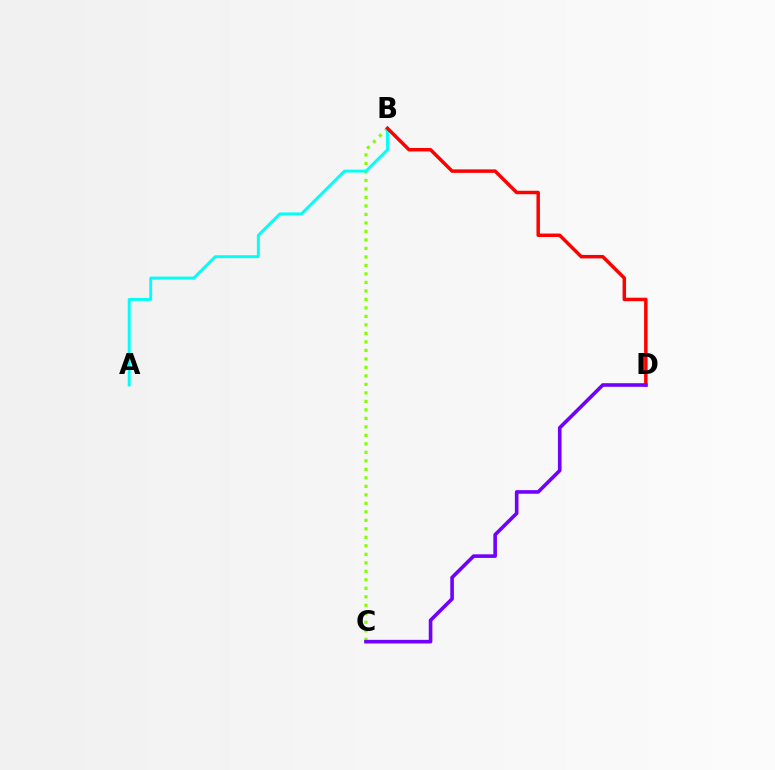{('B', 'C'): [{'color': '#84ff00', 'line_style': 'dotted', 'thickness': 2.31}], ('A', 'B'): [{'color': '#00fff6', 'line_style': 'solid', 'thickness': 2.08}], ('B', 'D'): [{'color': '#ff0000', 'line_style': 'solid', 'thickness': 2.5}], ('C', 'D'): [{'color': '#7200ff', 'line_style': 'solid', 'thickness': 2.6}]}